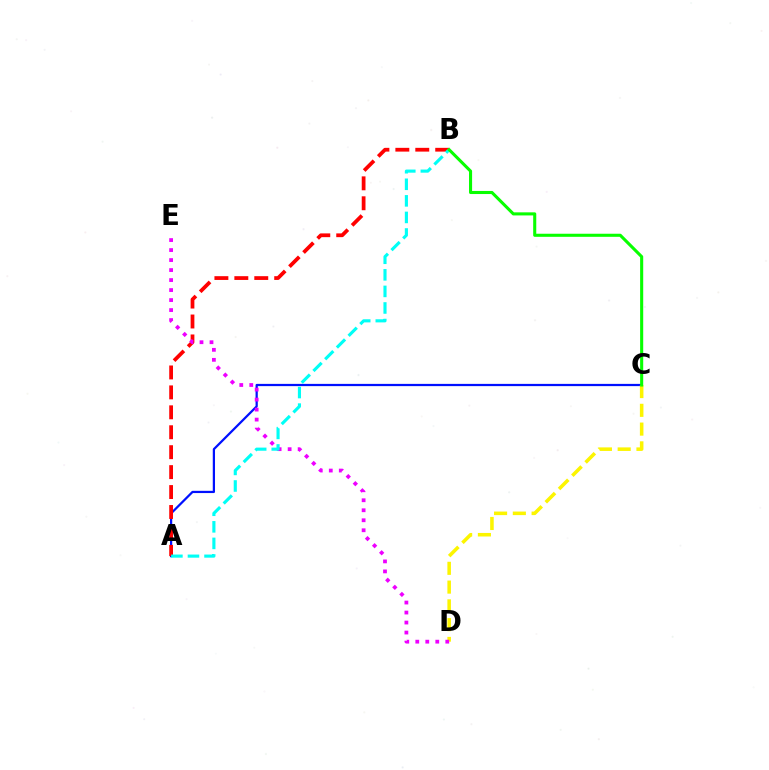{('A', 'C'): [{'color': '#0010ff', 'line_style': 'solid', 'thickness': 1.61}], ('C', 'D'): [{'color': '#fcf500', 'line_style': 'dashed', 'thickness': 2.55}], ('A', 'B'): [{'color': '#ff0000', 'line_style': 'dashed', 'thickness': 2.71}, {'color': '#00fff6', 'line_style': 'dashed', 'thickness': 2.25}], ('D', 'E'): [{'color': '#ee00ff', 'line_style': 'dotted', 'thickness': 2.72}], ('B', 'C'): [{'color': '#08ff00', 'line_style': 'solid', 'thickness': 2.22}]}